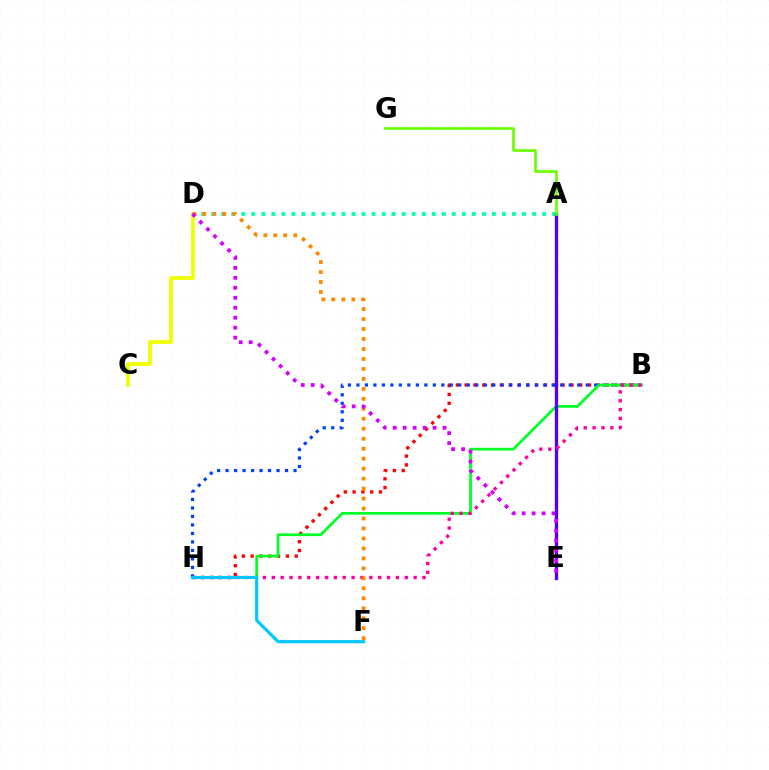{('B', 'H'): [{'color': '#ff0000', 'line_style': 'dotted', 'thickness': 2.4}, {'color': '#003fff', 'line_style': 'dotted', 'thickness': 2.31}, {'color': '#00ff27', 'line_style': 'solid', 'thickness': 1.98}, {'color': '#ff00a0', 'line_style': 'dotted', 'thickness': 2.41}], ('A', 'D'): [{'color': '#00ffaf', 'line_style': 'dotted', 'thickness': 2.72}], ('A', 'E'): [{'color': '#4f00ff', 'line_style': 'solid', 'thickness': 2.38}], ('A', 'G'): [{'color': '#66ff00', 'line_style': 'solid', 'thickness': 1.92}], ('C', 'D'): [{'color': '#eeff00', 'line_style': 'solid', 'thickness': 2.71}], ('F', 'H'): [{'color': '#00c7ff', 'line_style': 'solid', 'thickness': 2.28}], ('D', 'F'): [{'color': '#ff8800', 'line_style': 'dotted', 'thickness': 2.71}], ('D', 'E'): [{'color': '#d600ff', 'line_style': 'dotted', 'thickness': 2.71}]}